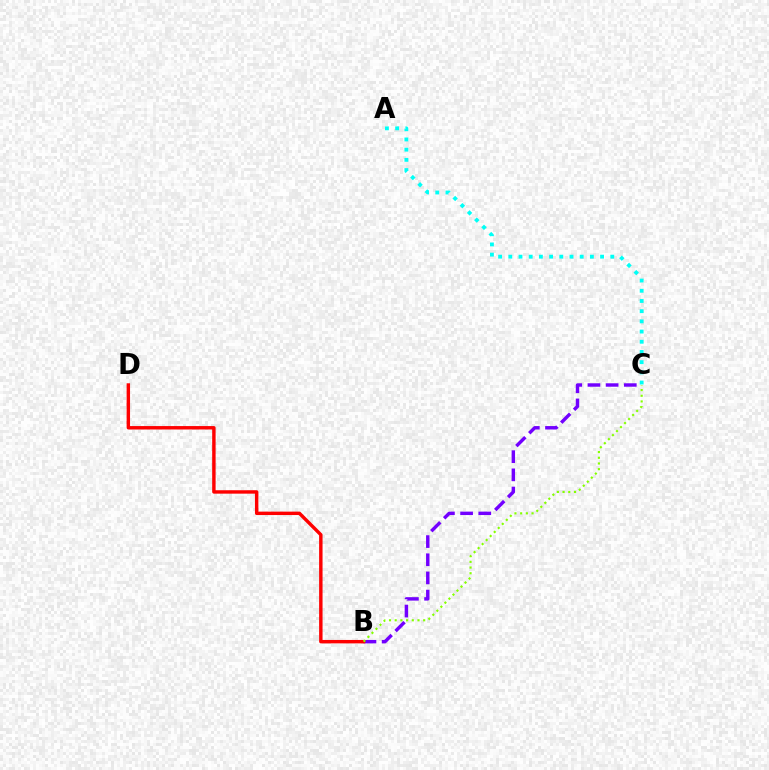{('B', 'C'): [{'color': '#7200ff', 'line_style': 'dashed', 'thickness': 2.47}, {'color': '#84ff00', 'line_style': 'dotted', 'thickness': 1.55}], ('A', 'C'): [{'color': '#00fff6', 'line_style': 'dotted', 'thickness': 2.77}], ('B', 'D'): [{'color': '#ff0000', 'line_style': 'solid', 'thickness': 2.47}]}